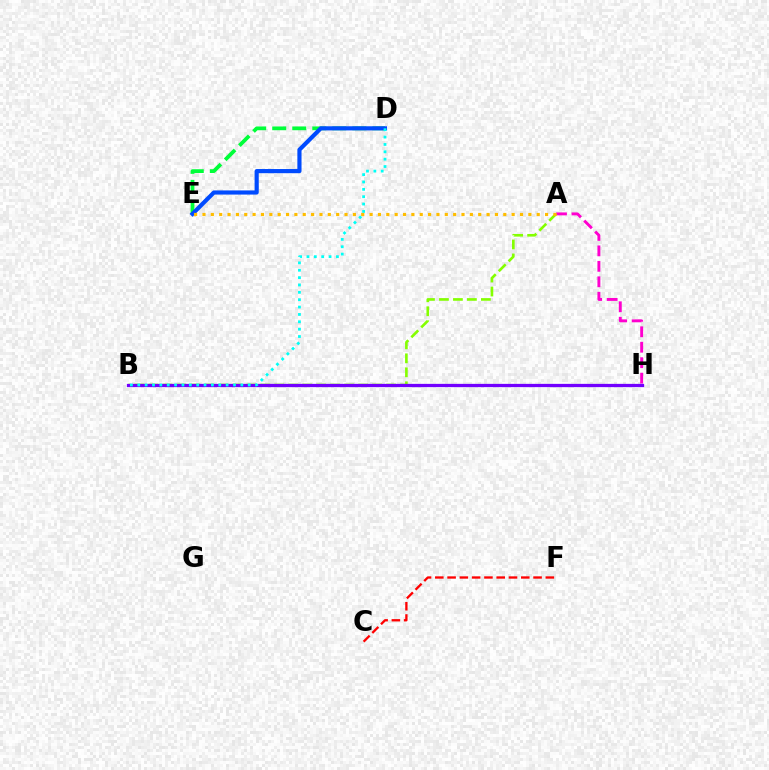{('A', 'H'): [{'color': '#ff00cf', 'line_style': 'dashed', 'thickness': 2.1}], ('D', 'E'): [{'color': '#00ff39', 'line_style': 'dashed', 'thickness': 2.72}, {'color': '#004bff', 'line_style': 'solid', 'thickness': 2.99}], ('C', 'F'): [{'color': '#ff0000', 'line_style': 'dashed', 'thickness': 1.67}], ('A', 'B'): [{'color': '#84ff00', 'line_style': 'dashed', 'thickness': 1.9}], ('A', 'E'): [{'color': '#ffbd00', 'line_style': 'dotted', 'thickness': 2.27}], ('B', 'H'): [{'color': '#7200ff', 'line_style': 'solid', 'thickness': 2.35}], ('B', 'D'): [{'color': '#00fff6', 'line_style': 'dotted', 'thickness': 2.0}]}